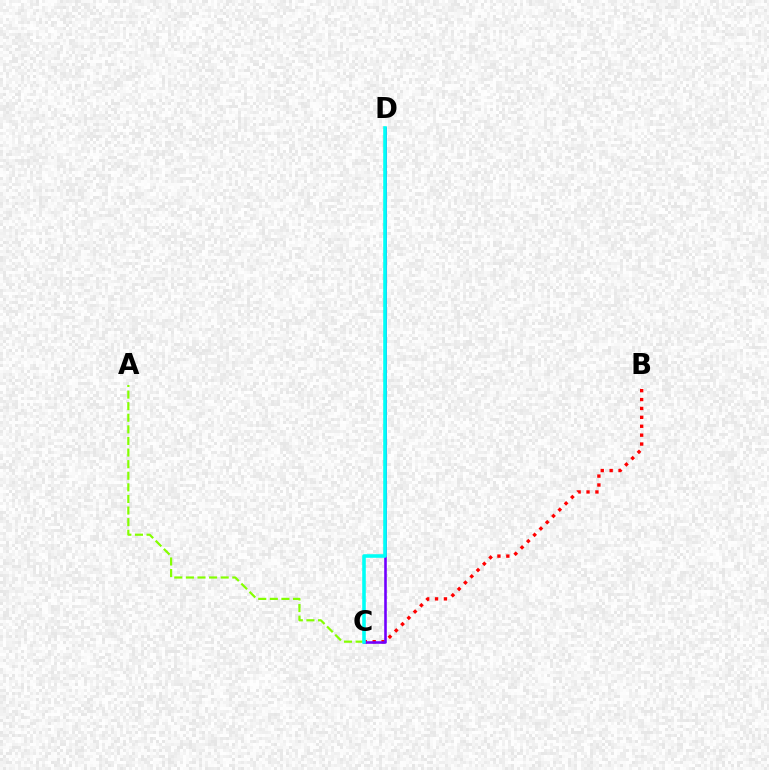{('B', 'C'): [{'color': '#ff0000', 'line_style': 'dotted', 'thickness': 2.42}], ('C', 'D'): [{'color': '#7200ff', 'line_style': 'solid', 'thickness': 1.87}, {'color': '#00fff6', 'line_style': 'solid', 'thickness': 2.57}], ('A', 'C'): [{'color': '#84ff00', 'line_style': 'dashed', 'thickness': 1.58}]}